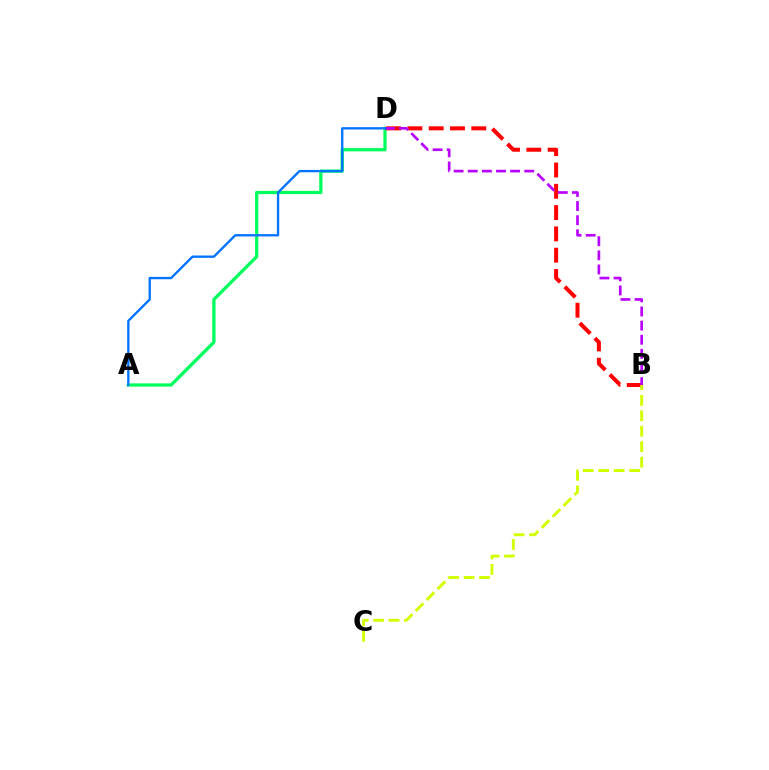{('A', 'D'): [{'color': '#00ff5c', 'line_style': 'solid', 'thickness': 2.35}, {'color': '#0074ff', 'line_style': 'solid', 'thickness': 1.68}], ('B', 'D'): [{'color': '#ff0000', 'line_style': 'dashed', 'thickness': 2.89}, {'color': '#b900ff', 'line_style': 'dashed', 'thickness': 1.92}], ('B', 'C'): [{'color': '#d1ff00', 'line_style': 'dashed', 'thickness': 2.1}]}